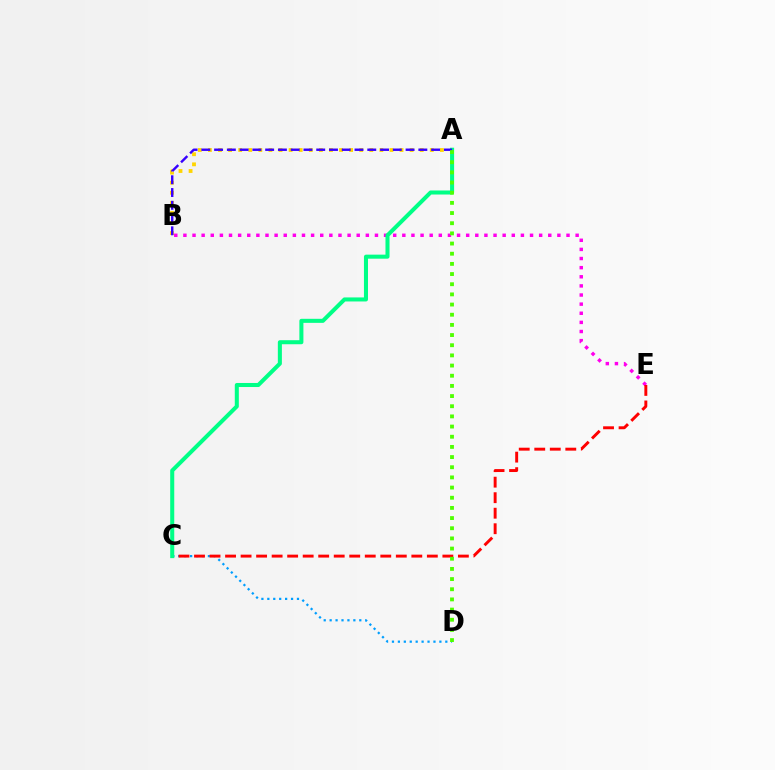{('C', 'D'): [{'color': '#009eff', 'line_style': 'dotted', 'thickness': 1.61}], ('B', 'E'): [{'color': '#ff00ed', 'line_style': 'dotted', 'thickness': 2.48}], ('A', 'B'): [{'color': '#ffd500', 'line_style': 'dotted', 'thickness': 2.74}, {'color': '#3700ff', 'line_style': 'dashed', 'thickness': 1.73}], ('C', 'E'): [{'color': '#ff0000', 'line_style': 'dashed', 'thickness': 2.11}], ('A', 'C'): [{'color': '#00ff86', 'line_style': 'solid', 'thickness': 2.91}], ('A', 'D'): [{'color': '#4fff00', 'line_style': 'dotted', 'thickness': 2.76}]}